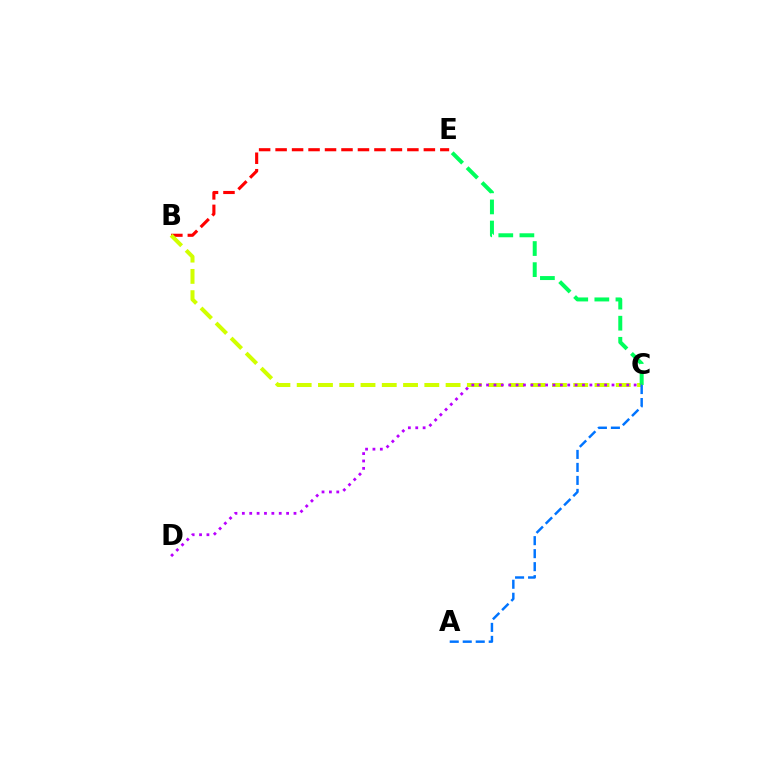{('B', 'E'): [{'color': '#ff0000', 'line_style': 'dashed', 'thickness': 2.24}], ('B', 'C'): [{'color': '#d1ff00', 'line_style': 'dashed', 'thickness': 2.89}], ('C', 'E'): [{'color': '#00ff5c', 'line_style': 'dashed', 'thickness': 2.87}], ('C', 'D'): [{'color': '#b900ff', 'line_style': 'dotted', 'thickness': 2.0}], ('A', 'C'): [{'color': '#0074ff', 'line_style': 'dashed', 'thickness': 1.77}]}